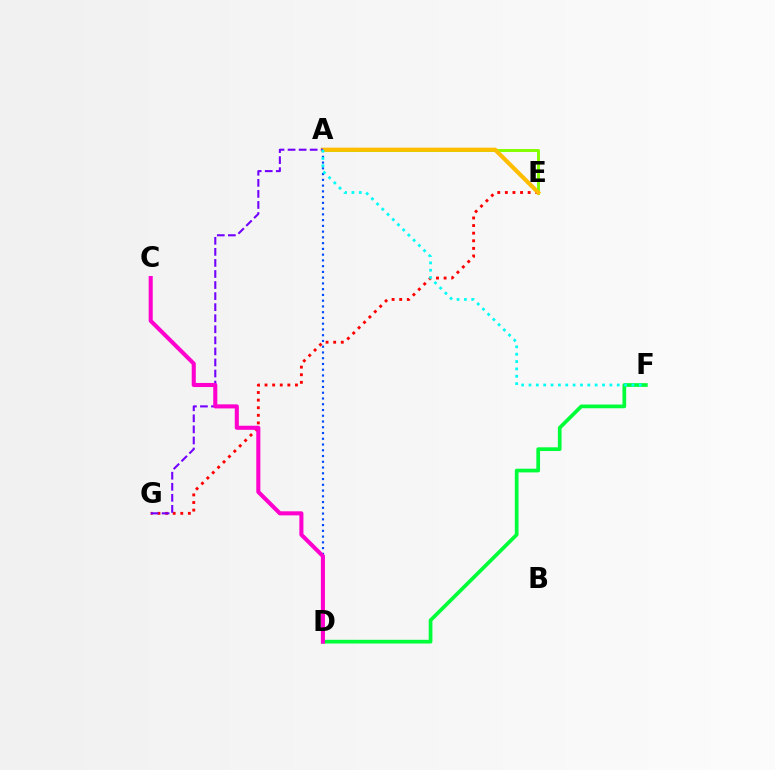{('A', 'E'): [{'color': '#84ff00', 'line_style': 'solid', 'thickness': 2.12}, {'color': '#ffbd00', 'line_style': 'solid', 'thickness': 2.97}], ('E', 'G'): [{'color': '#ff0000', 'line_style': 'dotted', 'thickness': 2.07}], ('D', 'F'): [{'color': '#00ff39', 'line_style': 'solid', 'thickness': 2.67}], ('A', 'D'): [{'color': '#004bff', 'line_style': 'dotted', 'thickness': 1.56}], ('A', 'G'): [{'color': '#7200ff', 'line_style': 'dashed', 'thickness': 1.5}], ('C', 'D'): [{'color': '#ff00cf', 'line_style': 'solid', 'thickness': 2.93}], ('A', 'F'): [{'color': '#00fff6', 'line_style': 'dotted', 'thickness': 2.0}]}